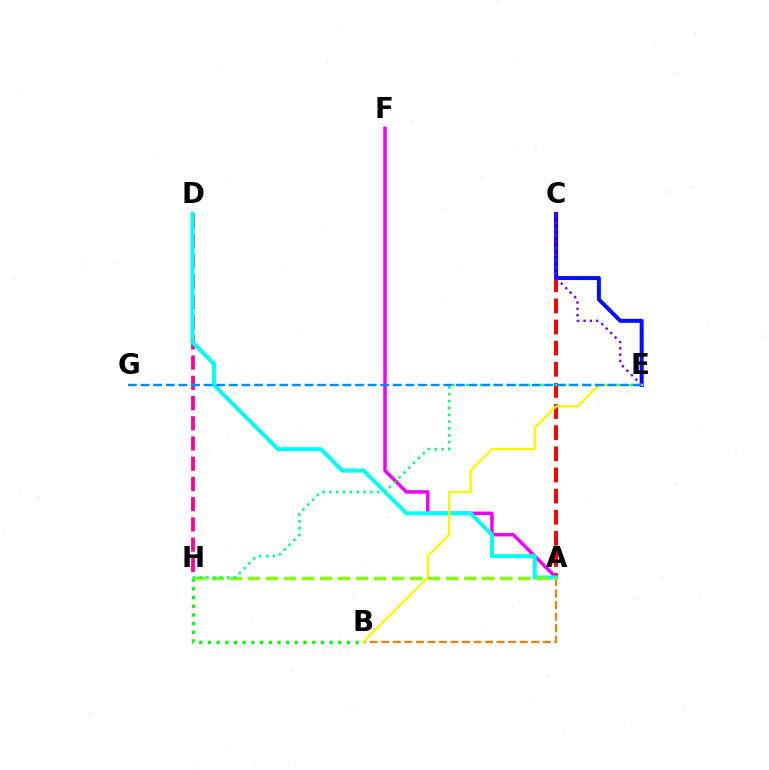{('D', 'H'): [{'color': '#ff0094', 'line_style': 'dashed', 'thickness': 2.75}], ('A', 'C'): [{'color': '#ff0000', 'line_style': 'dashed', 'thickness': 2.87}], ('A', 'F'): [{'color': '#ee00ff', 'line_style': 'solid', 'thickness': 2.51}], ('A', 'B'): [{'color': '#ff7c00', 'line_style': 'dashed', 'thickness': 1.57}], ('B', 'H'): [{'color': '#08ff00', 'line_style': 'dotted', 'thickness': 2.36}], ('A', 'D'): [{'color': '#00fff6', 'line_style': 'solid', 'thickness': 2.91}], ('C', 'E'): [{'color': '#0010ff', 'line_style': 'solid', 'thickness': 2.89}, {'color': '#7200ff', 'line_style': 'dotted', 'thickness': 1.72}], ('B', 'E'): [{'color': '#fcf500', 'line_style': 'solid', 'thickness': 1.66}], ('A', 'H'): [{'color': '#84ff00', 'line_style': 'dashed', 'thickness': 2.45}], ('E', 'H'): [{'color': '#00ff74', 'line_style': 'dotted', 'thickness': 1.86}], ('E', 'G'): [{'color': '#008cff', 'line_style': 'dashed', 'thickness': 1.71}]}